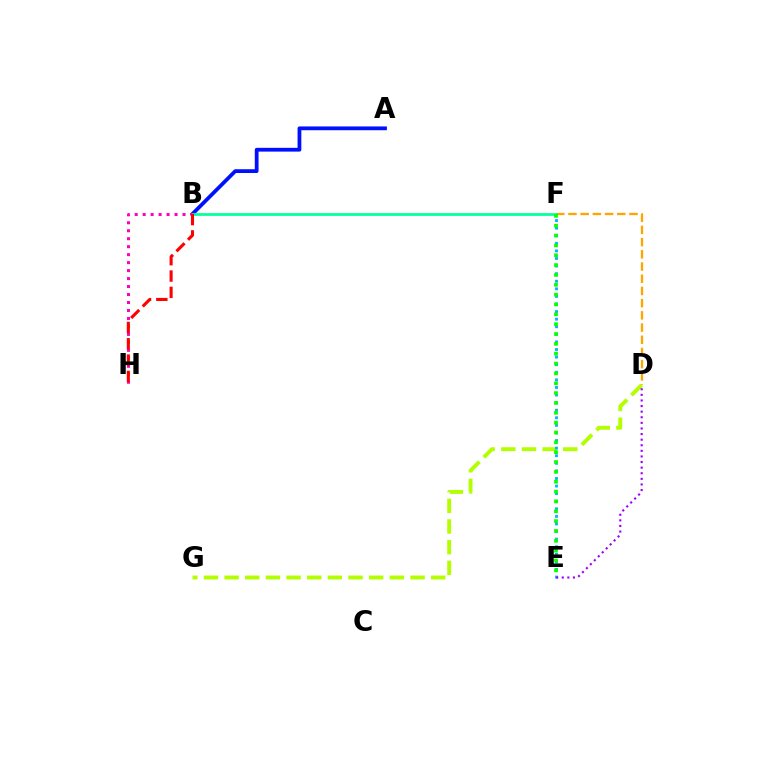{('D', 'G'): [{'color': '#b3ff00', 'line_style': 'dashed', 'thickness': 2.81}], ('D', 'F'): [{'color': '#ffa500', 'line_style': 'dashed', 'thickness': 1.66}], ('E', 'F'): [{'color': '#00b5ff', 'line_style': 'dotted', 'thickness': 2.06}, {'color': '#08ff00', 'line_style': 'dotted', 'thickness': 2.68}], ('A', 'B'): [{'color': '#0010ff', 'line_style': 'solid', 'thickness': 2.72}], ('B', 'H'): [{'color': '#ff00bd', 'line_style': 'dotted', 'thickness': 2.17}, {'color': '#ff0000', 'line_style': 'dashed', 'thickness': 2.22}], ('B', 'F'): [{'color': '#00ff9d', 'line_style': 'solid', 'thickness': 1.95}], ('D', 'E'): [{'color': '#9b00ff', 'line_style': 'dotted', 'thickness': 1.52}]}